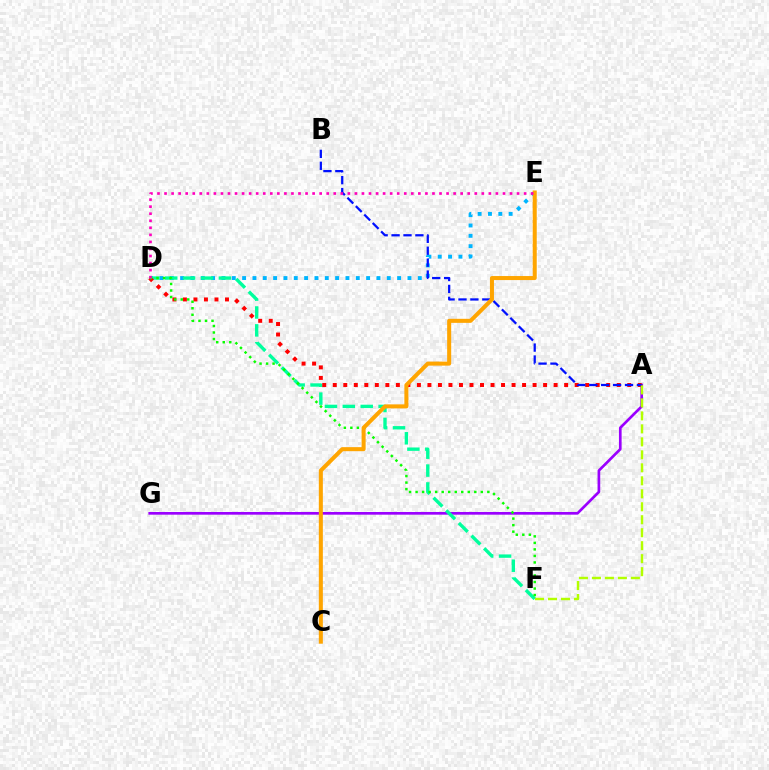{('D', 'E'): [{'color': '#00b5ff', 'line_style': 'dotted', 'thickness': 2.81}, {'color': '#ff00bd', 'line_style': 'dotted', 'thickness': 1.92}], ('A', 'G'): [{'color': '#9b00ff', 'line_style': 'solid', 'thickness': 1.93}], ('D', 'F'): [{'color': '#00ff9d', 'line_style': 'dashed', 'thickness': 2.43}, {'color': '#08ff00', 'line_style': 'dotted', 'thickness': 1.77}], ('A', 'D'): [{'color': '#ff0000', 'line_style': 'dotted', 'thickness': 2.86}], ('A', 'B'): [{'color': '#0010ff', 'line_style': 'dashed', 'thickness': 1.62}], ('C', 'E'): [{'color': '#ffa500', 'line_style': 'solid', 'thickness': 2.9}], ('A', 'F'): [{'color': '#b3ff00', 'line_style': 'dashed', 'thickness': 1.76}]}